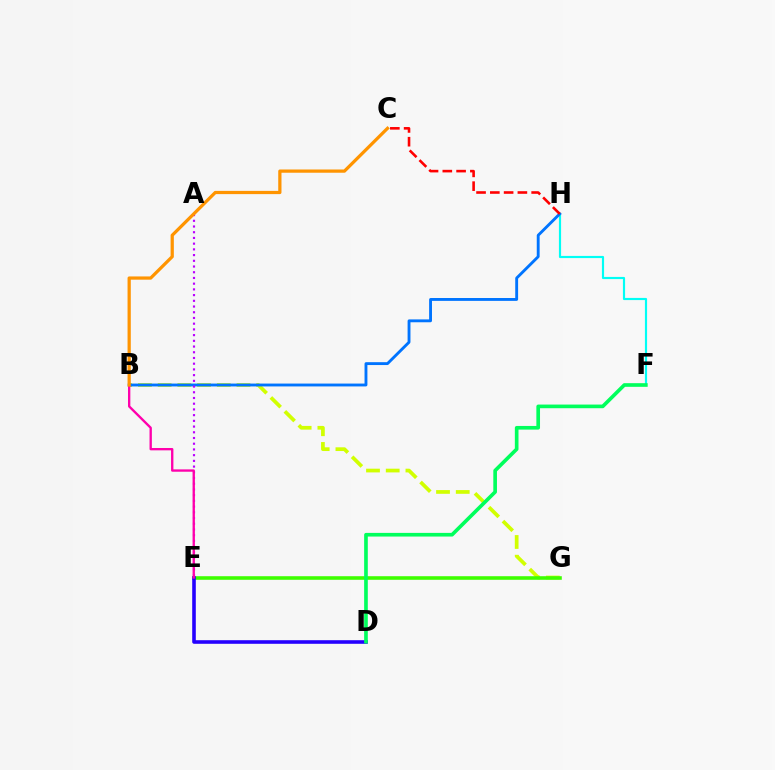{('B', 'G'): [{'color': '#d1ff00', 'line_style': 'dashed', 'thickness': 2.68}], ('E', 'G'): [{'color': '#3dff00', 'line_style': 'solid', 'thickness': 2.58}], ('F', 'H'): [{'color': '#00fff6', 'line_style': 'solid', 'thickness': 1.56}], ('D', 'E'): [{'color': '#2500ff', 'line_style': 'solid', 'thickness': 2.59}], ('D', 'F'): [{'color': '#00ff5c', 'line_style': 'solid', 'thickness': 2.63}], ('B', 'H'): [{'color': '#0074ff', 'line_style': 'solid', 'thickness': 2.06}], ('A', 'E'): [{'color': '#b900ff', 'line_style': 'dotted', 'thickness': 1.55}], ('B', 'E'): [{'color': '#ff00ac', 'line_style': 'solid', 'thickness': 1.69}], ('C', 'H'): [{'color': '#ff0000', 'line_style': 'dashed', 'thickness': 1.87}], ('B', 'C'): [{'color': '#ff9400', 'line_style': 'solid', 'thickness': 2.33}]}